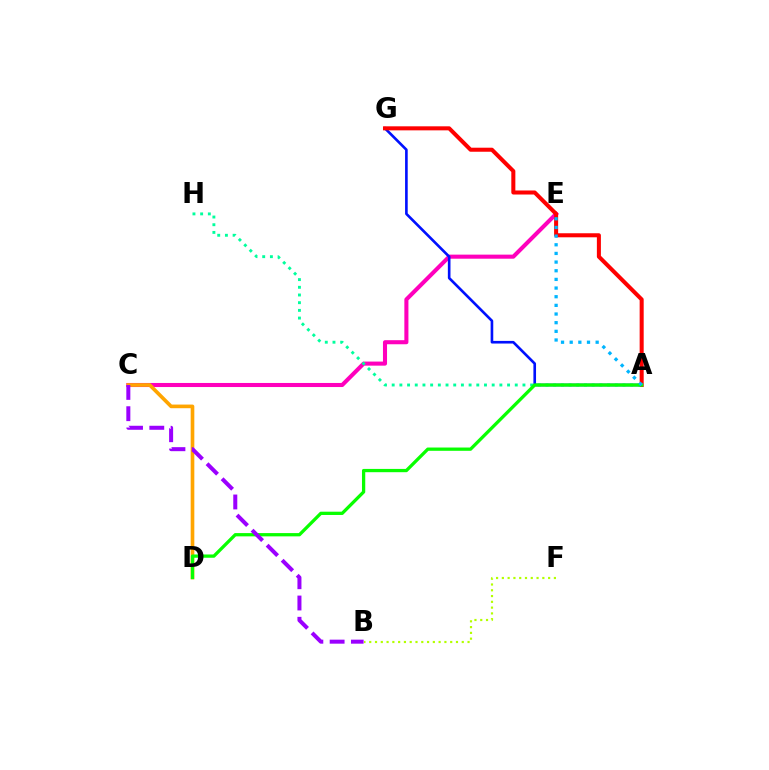{('C', 'E'): [{'color': '#ff00bd', 'line_style': 'solid', 'thickness': 2.93}], ('B', 'F'): [{'color': '#b3ff00', 'line_style': 'dotted', 'thickness': 1.57}], ('A', 'G'): [{'color': '#0010ff', 'line_style': 'solid', 'thickness': 1.9}, {'color': '#ff0000', 'line_style': 'solid', 'thickness': 2.91}], ('C', 'D'): [{'color': '#ffa500', 'line_style': 'solid', 'thickness': 2.63}], ('A', 'H'): [{'color': '#00ff9d', 'line_style': 'dotted', 'thickness': 2.09}], ('A', 'D'): [{'color': '#08ff00', 'line_style': 'solid', 'thickness': 2.36}], ('A', 'E'): [{'color': '#00b5ff', 'line_style': 'dotted', 'thickness': 2.35}], ('B', 'C'): [{'color': '#9b00ff', 'line_style': 'dashed', 'thickness': 2.89}]}